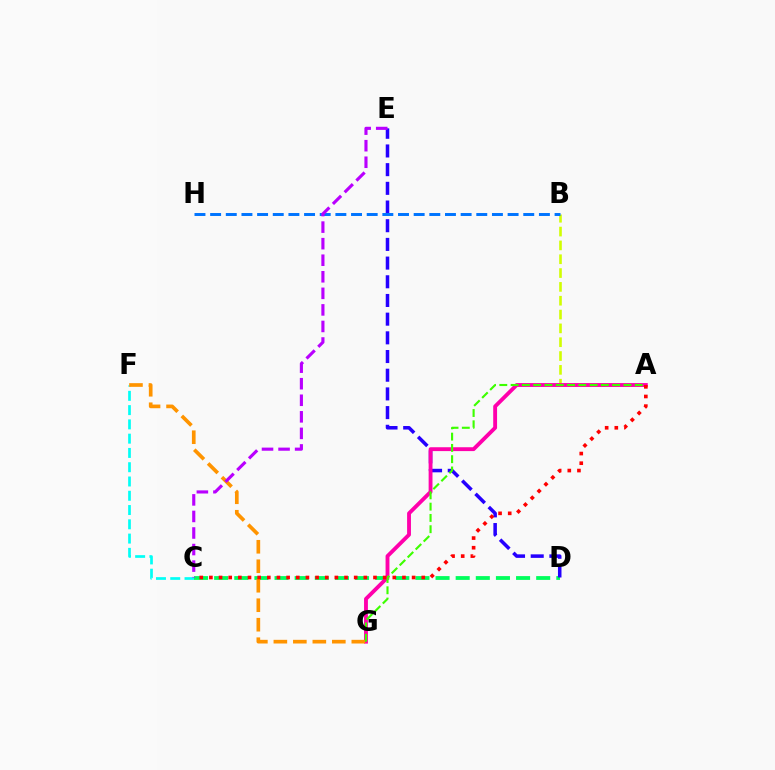{('C', 'F'): [{'color': '#00fff6', 'line_style': 'dashed', 'thickness': 1.94}], ('C', 'D'): [{'color': '#00ff5c', 'line_style': 'dashed', 'thickness': 2.73}], ('D', 'E'): [{'color': '#2500ff', 'line_style': 'dashed', 'thickness': 2.54}], ('A', 'B'): [{'color': '#d1ff00', 'line_style': 'dashed', 'thickness': 1.88}], ('A', 'G'): [{'color': '#ff00ac', 'line_style': 'solid', 'thickness': 2.78}, {'color': '#3dff00', 'line_style': 'dashed', 'thickness': 1.53}], ('B', 'H'): [{'color': '#0074ff', 'line_style': 'dashed', 'thickness': 2.13}], ('F', 'G'): [{'color': '#ff9400', 'line_style': 'dashed', 'thickness': 2.65}], ('C', 'E'): [{'color': '#b900ff', 'line_style': 'dashed', 'thickness': 2.25}], ('A', 'C'): [{'color': '#ff0000', 'line_style': 'dotted', 'thickness': 2.62}]}